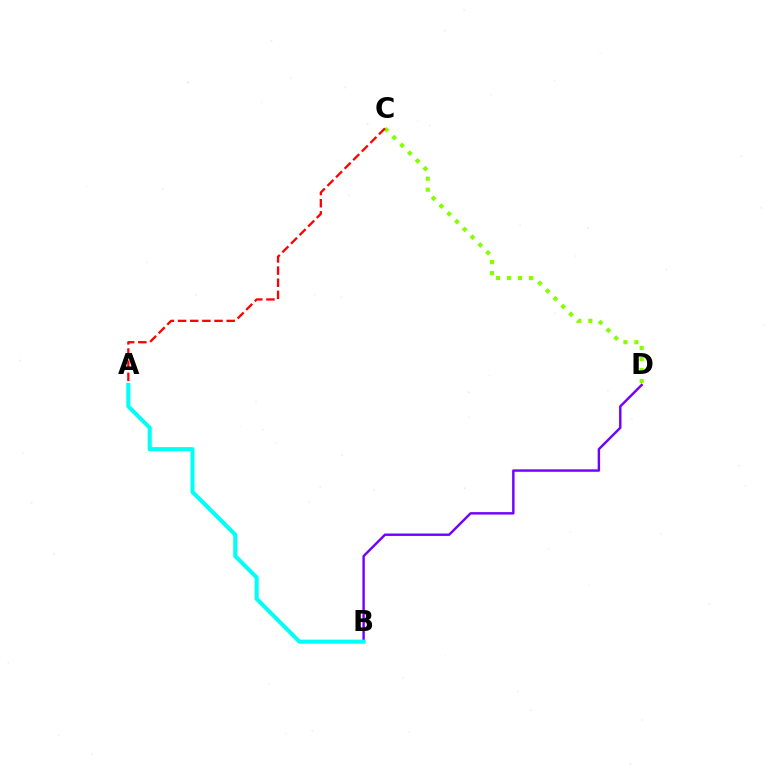{('C', 'D'): [{'color': '#84ff00', 'line_style': 'dotted', 'thickness': 2.99}], ('A', 'C'): [{'color': '#ff0000', 'line_style': 'dashed', 'thickness': 1.65}], ('B', 'D'): [{'color': '#7200ff', 'line_style': 'solid', 'thickness': 1.74}], ('A', 'B'): [{'color': '#00fff6', 'line_style': 'solid', 'thickness': 2.93}]}